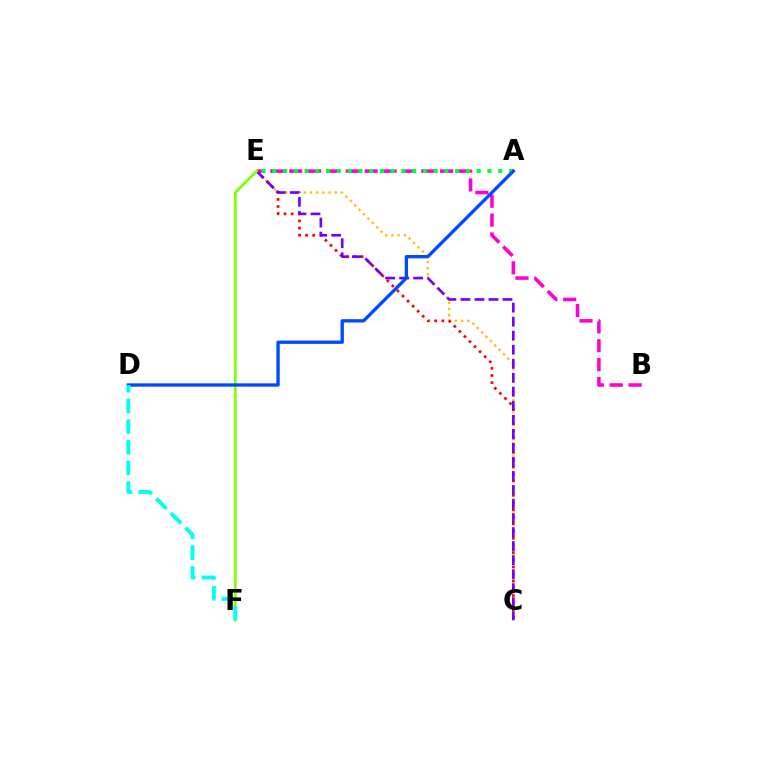{('C', 'E'): [{'color': '#ffbd00', 'line_style': 'dotted', 'thickness': 1.68}, {'color': '#ff0000', 'line_style': 'dotted', 'thickness': 1.94}, {'color': '#7200ff', 'line_style': 'dashed', 'thickness': 1.91}], ('B', 'E'): [{'color': '#ff00cf', 'line_style': 'dashed', 'thickness': 2.56}], ('A', 'E'): [{'color': '#00ff39', 'line_style': 'dotted', 'thickness': 2.92}], ('E', 'F'): [{'color': '#84ff00', 'line_style': 'solid', 'thickness': 1.98}], ('A', 'D'): [{'color': '#004bff', 'line_style': 'solid', 'thickness': 2.4}], ('D', 'F'): [{'color': '#00fff6', 'line_style': 'dashed', 'thickness': 2.8}]}